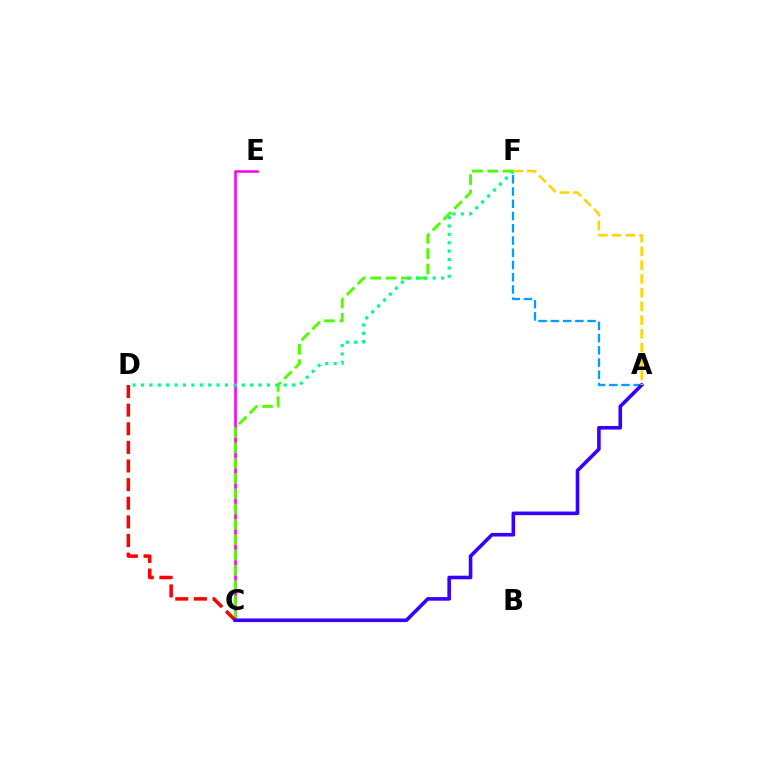{('C', 'E'): [{'color': '#ff00ed', 'line_style': 'solid', 'thickness': 1.86}], ('A', 'F'): [{'color': '#009eff', 'line_style': 'dashed', 'thickness': 1.66}, {'color': '#ffd500', 'line_style': 'dashed', 'thickness': 1.87}], ('C', 'F'): [{'color': '#4fff00', 'line_style': 'dashed', 'thickness': 2.08}], ('C', 'D'): [{'color': '#ff0000', 'line_style': 'dashed', 'thickness': 2.53}], ('A', 'C'): [{'color': '#3700ff', 'line_style': 'solid', 'thickness': 2.6}], ('D', 'F'): [{'color': '#00ff86', 'line_style': 'dotted', 'thickness': 2.28}]}